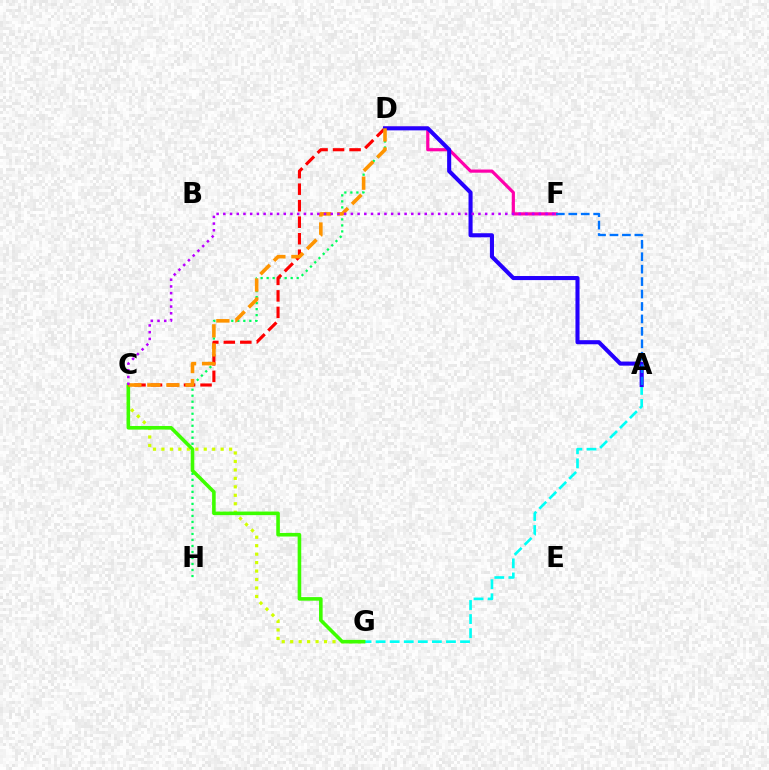{('C', 'G'): [{'color': '#d1ff00', 'line_style': 'dotted', 'thickness': 2.3}, {'color': '#3dff00', 'line_style': 'solid', 'thickness': 2.59}], ('D', 'F'): [{'color': '#ff00ac', 'line_style': 'solid', 'thickness': 2.29}], ('D', 'H'): [{'color': '#00ff5c', 'line_style': 'dotted', 'thickness': 1.63}], ('A', 'G'): [{'color': '#00fff6', 'line_style': 'dashed', 'thickness': 1.91}], ('C', 'D'): [{'color': '#ff0000', 'line_style': 'dashed', 'thickness': 2.24}, {'color': '#ff9400', 'line_style': 'dashed', 'thickness': 2.58}], ('A', 'D'): [{'color': '#2500ff', 'line_style': 'solid', 'thickness': 2.94}], ('A', 'F'): [{'color': '#0074ff', 'line_style': 'dashed', 'thickness': 1.69}], ('C', 'F'): [{'color': '#b900ff', 'line_style': 'dotted', 'thickness': 1.82}]}